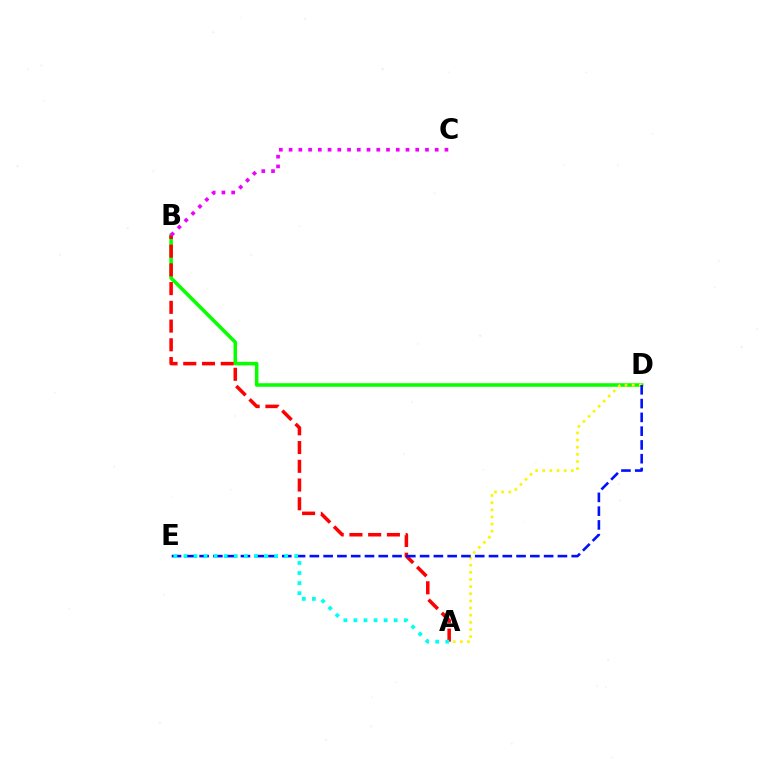{('B', 'D'): [{'color': '#08ff00', 'line_style': 'solid', 'thickness': 2.56}], ('A', 'B'): [{'color': '#ff0000', 'line_style': 'dashed', 'thickness': 2.54}], ('A', 'D'): [{'color': '#fcf500', 'line_style': 'dotted', 'thickness': 1.94}], ('D', 'E'): [{'color': '#0010ff', 'line_style': 'dashed', 'thickness': 1.87}], ('B', 'C'): [{'color': '#ee00ff', 'line_style': 'dotted', 'thickness': 2.65}], ('A', 'E'): [{'color': '#00fff6', 'line_style': 'dotted', 'thickness': 2.74}]}